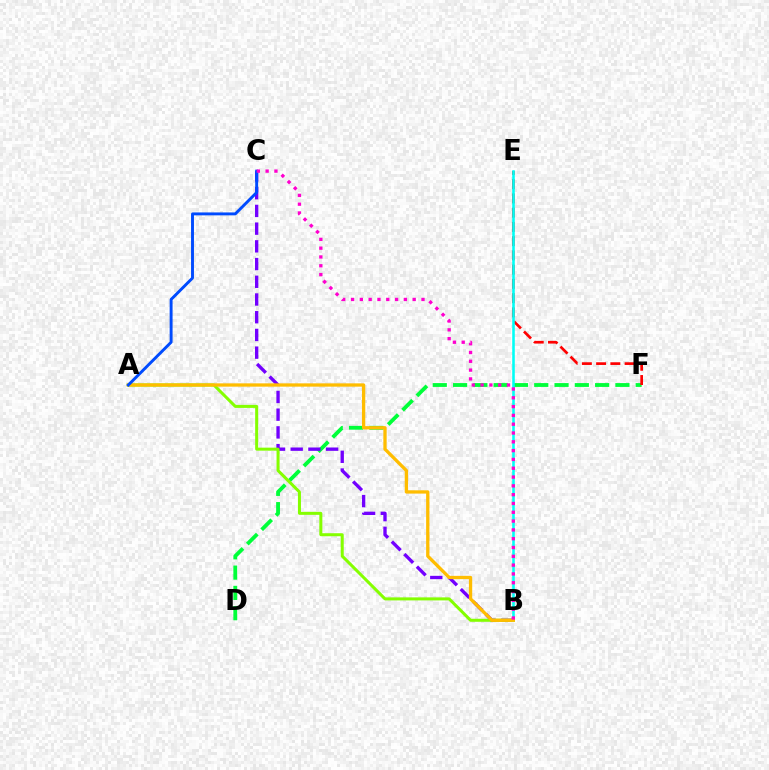{('D', 'F'): [{'color': '#00ff39', 'line_style': 'dashed', 'thickness': 2.76}], ('E', 'F'): [{'color': '#ff0000', 'line_style': 'dashed', 'thickness': 1.94}], ('B', 'C'): [{'color': '#7200ff', 'line_style': 'dashed', 'thickness': 2.41}, {'color': '#ff00cf', 'line_style': 'dotted', 'thickness': 2.39}], ('A', 'B'): [{'color': '#84ff00', 'line_style': 'solid', 'thickness': 2.17}, {'color': '#ffbd00', 'line_style': 'solid', 'thickness': 2.37}], ('B', 'E'): [{'color': '#00fff6', 'line_style': 'solid', 'thickness': 1.85}], ('A', 'C'): [{'color': '#004bff', 'line_style': 'solid', 'thickness': 2.1}]}